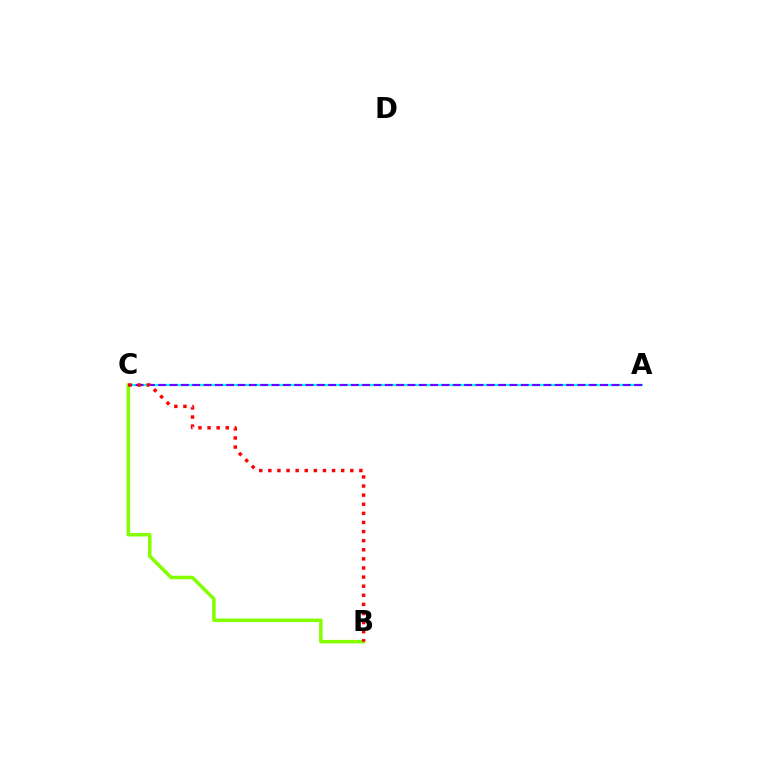{('A', 'C'): [{'color': '#00fff6', 'line_style': 'solid', 'thickness': 1.57}, {'color': '#7200ff', 'line_style': 'dashed', 'thickness': 1.54}], ('B', 'C'): [{'color': '#84ff00', 'line_style': 'solid', 'thickness': 2.52}, {'color': '#ff0000', 'line_style': 'dotted', 'thickness': 2.47}]}